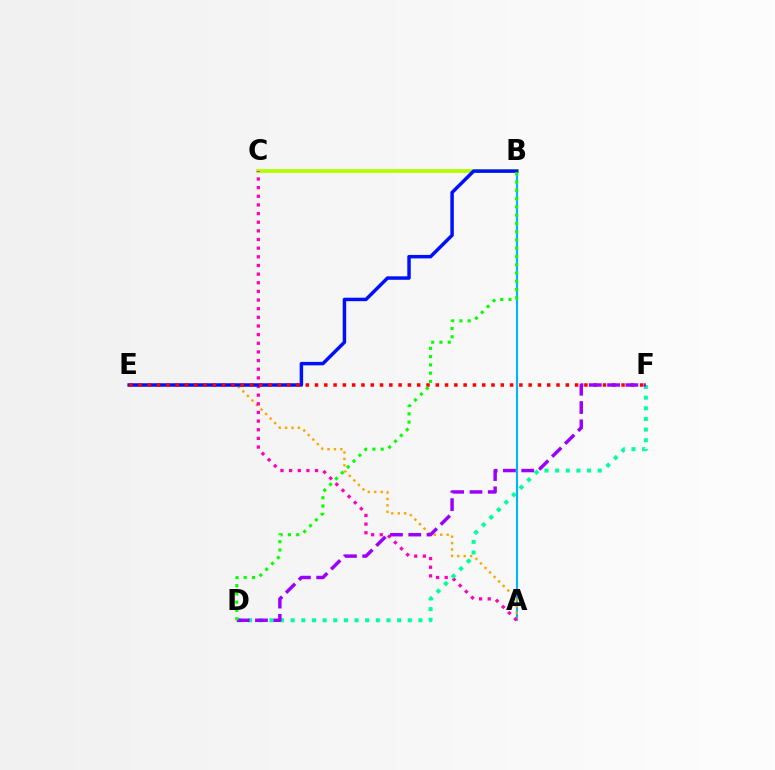{('B', 'C'): [{'color': '#b3ff00', 'line_style': 'solid', 'thickness': 2.76}], ('A', 'B'): [{'color': '#00b5ff', 'line_style': 'solid', 'thickness': 1.52}], ('A', 'E'): [{'color': '#ffa500', 'line_style': 'dotted', 'thickness': 1.74}], ('A', 'C'): [{'color': '#ff00bd', 'line_style': 'dotted', 'thickness': 2.35}], ('D', 'F'): [{'color': '#00ff9d', 'line_style': 'dotted', 'thickness': 2.89}, {'color': '#9b00ff', 'line_style': 'dashed', 'thickness': 2.48}], ('B', 'E'): [{'color': '#0010ff', 'line_style': 'solid', 'thickness': 2.5}], ('E', 'F'): [{'color': '#ff0000', 'line_style': 'dotted', 'thickness': 2.52}], ('B', 'D'): [{'color': '#08ff00', 'line_style': 'dotted', 'thickness': 2.25}]}